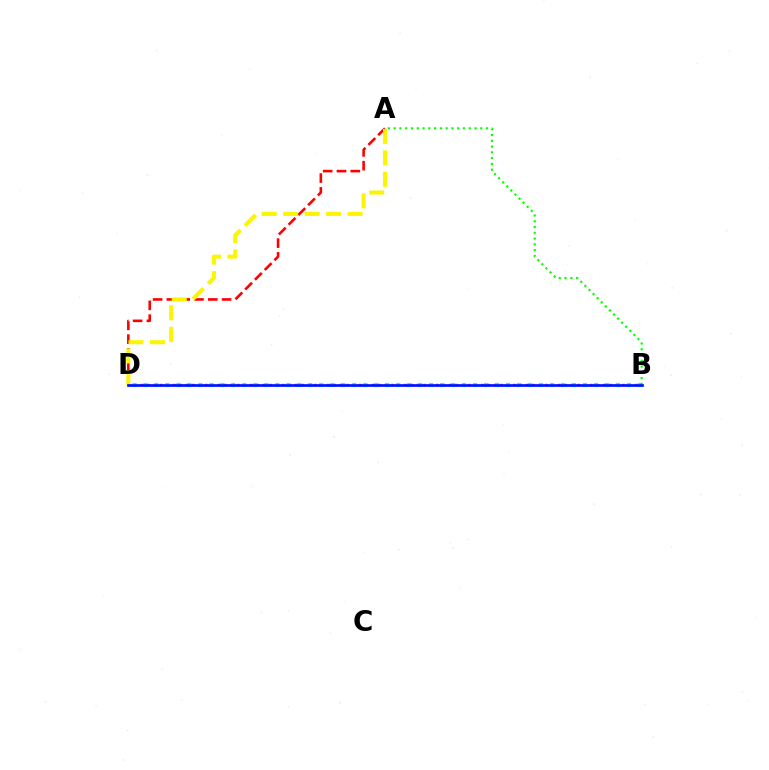{('B', 'D'): [{'color': '#ee00ff', 'line_style': 'dotted', 'thickness': 1.74}, {'color': '#00fff6', 'line_style': 'dotted', 'thickness': 2.99}, {'color': '#0010ff', 'line_style': 'solid', 'thickness': 1.94}], ('A', 'D'): [{'color': '#ff0000', 'line_style': 'dashed', 'thickness': 1.87}, {'color': '#fcf500', 'line_style': 'dashed', 'thickness': 2.92}], ('A', 'B'): [{'color': '#08ff00', 'line_style': 'dotted', 'thickness': 1.57}]}